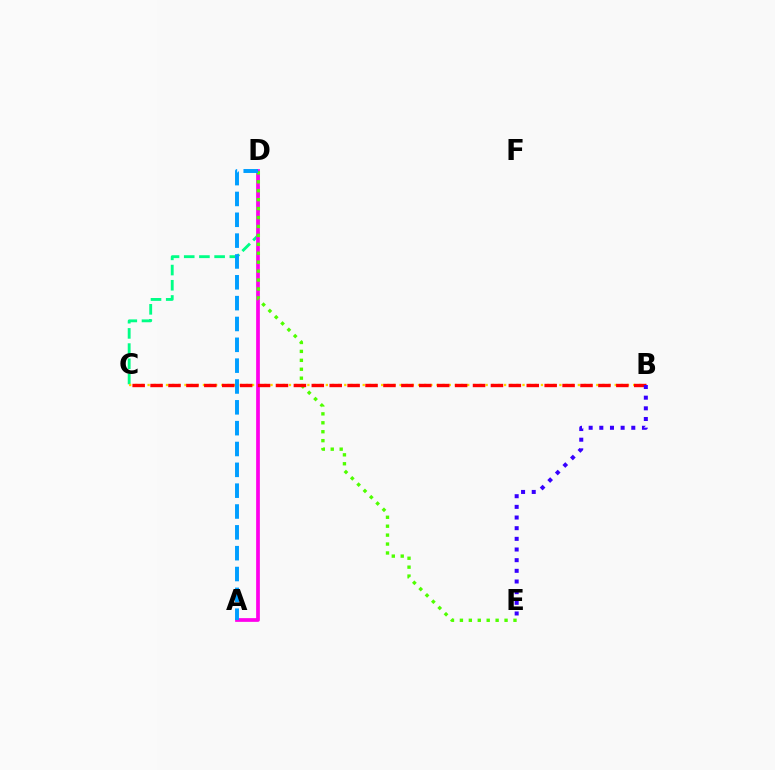{('C', 'D'): [{'color': '#00ff86', 'line_style': 'dashed', 'thickness': 2.06}], ('B', 'C'): [{'color': '#ffd500', 'line_style': 'dotted', 'thickness': 1.67}, {'color': '#ff0000', 'line_style': 'dashed', 'thickness': 2.43}], ('A', 'D'): [{'color': '#ff00ed', 'line_style': 'solid', 'thickness': 2.67}, {'color': '#009eff', 'line_style': 'dashed', 'thickness': 2.83}], ('D', 'E'): [{'color': '#4fff00', 'line_style': 'dotted', 'thickness': 2.43}], ('B', 'E'): [{'color': '#3700ff', 'line_style': 'dotted', 'thickness': 2.9}]}